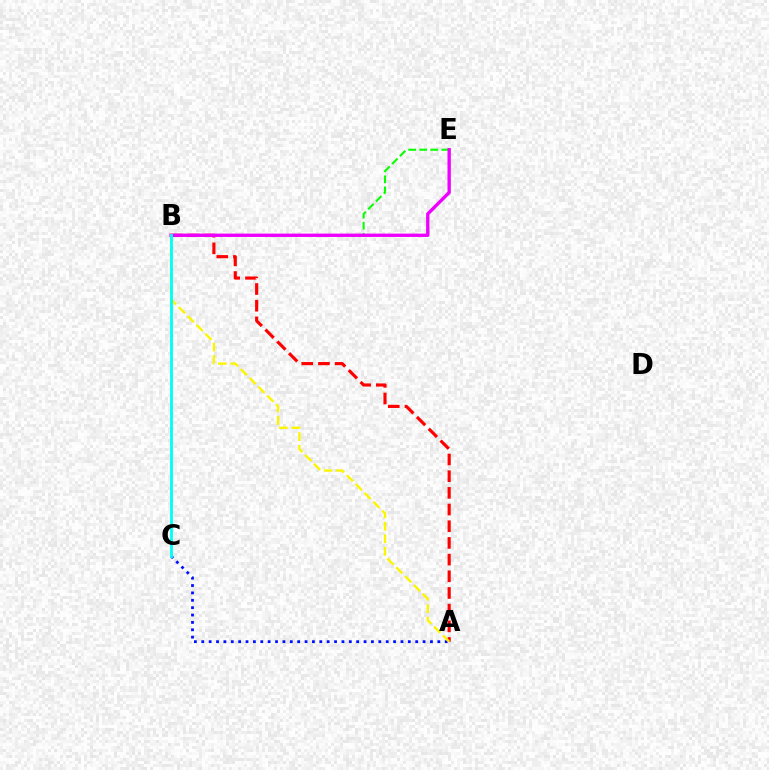{('A', 'B'): [{'color': '#ff0000', 'line_style': 'dashed', 'thickness': 2.27}, {'color': '#fcf500', 'line_style': 'dashed', 'thickness': 1.7}], ('A', 'C'): [{'color': '#0010ff', 'line_style': 'dotted', 'thickness': 2.0}], ('B', 'E'): [{'color': '#08ff00', 'line_style': 'dashed', 'thickness': 1.5}, {'color': '#ee00ff', 'line_style': 'solid', 'thickness': 2.41}], ('B', 'C'): [{'color': '#00fff6', 'line_style': 'solid', 'thickness': 2.05}]}